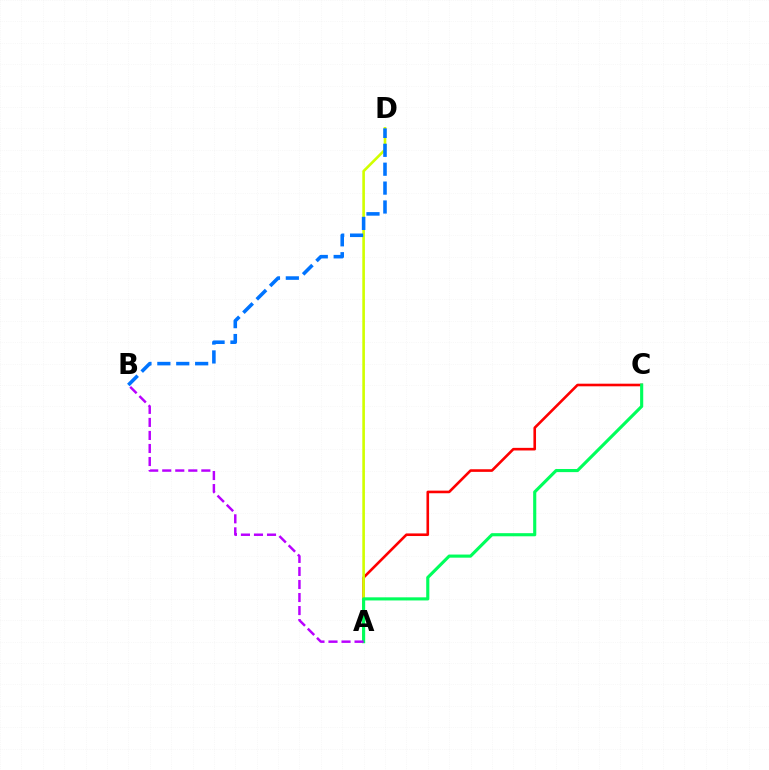{('A', 'C'): [{'color': '#ff0000', 'line_style': 'solid', 'thickness': 1.88}, {'color': '#00ff5c', 'line_style': 'solid', 'thickness': 2.25}], ('A', 'D'): [{'color': '#d1ff00', 'line_style': 'solid', 'thickness': 1.89}], ('B', 'D'): [{'color': '#0074ff', 'line_style': 'dashed', 'thickness': 2.57}], ('A', 'B'): [{'color': '#b900ff', 'line_style': 'dashed', 'thickness': 1.77}]}